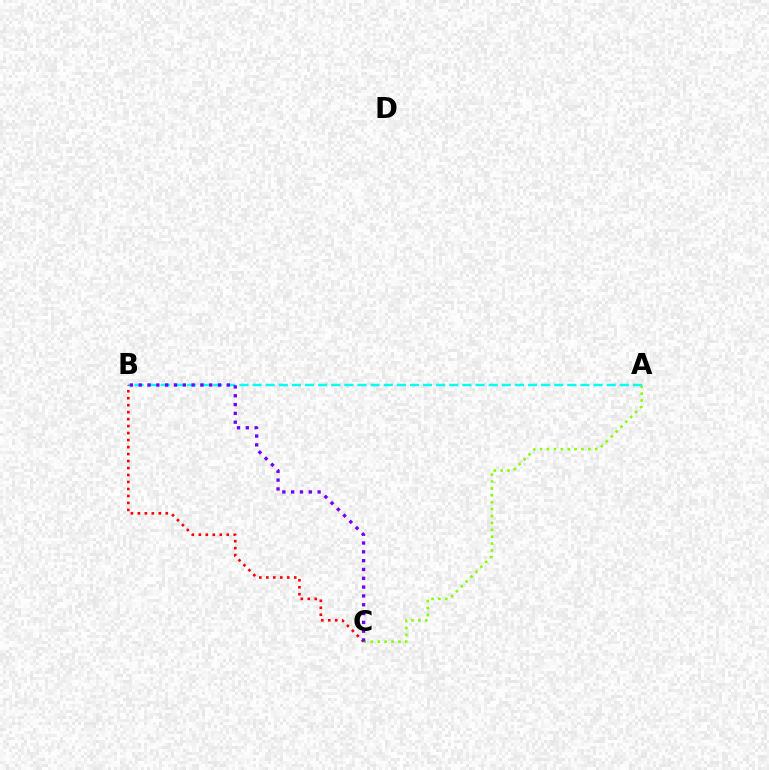{('A', 'C'): [{'color': '#84ff00', 'line_style': 'dotted', 'thickness': 1.87}], ('A', 'B'): [{'color': '#00fff6', 'line_style': 'dashed', 'thickness': 1.78}], ('B', 'C'): [{'color': '#ff0000', 'line_style': 'dotted', 'thickness': 1.9}, {'color': '#7200ff', 'line_style': 'dotted', 'thickness': 2.4}]}